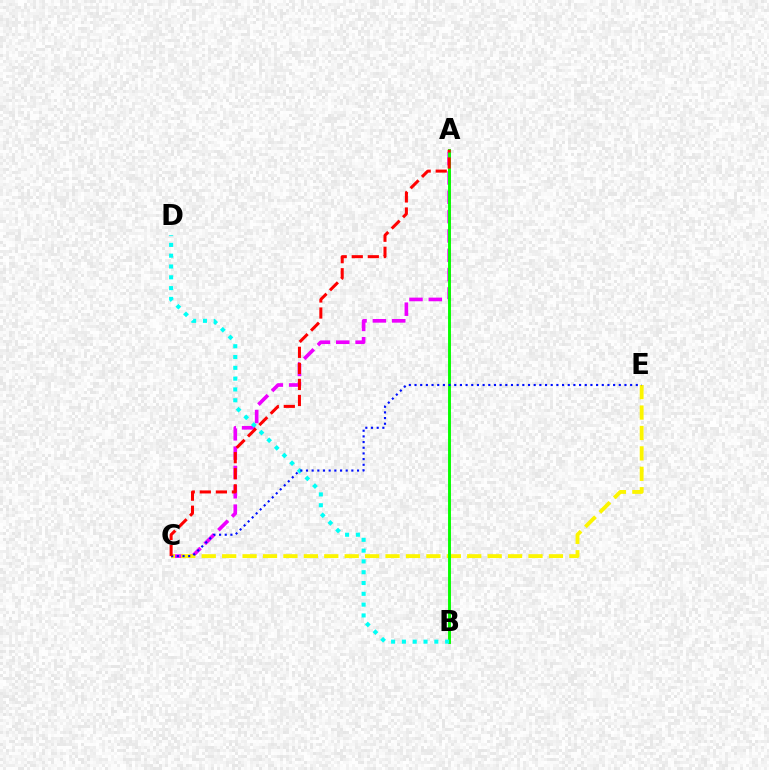{('A', 'C'): [{'color': '#ee00ff', 'line_style': 'dashed', 'thickness': 2.63}, {'color': '#ff0000', 'line_style': 'dashed', 'thickness': 2.18}], ('C', 'E'): [{'color': '#fcf500', 'line_style': 'dashed', 'thickness': 2.77}, {'color': '#0010ff', 'line_style': 'dotted', 'thickness': 1.54}], ('A', 'B'): [{'color': '#08ff00', 'line_style': 'solid', 'thickness': 2.1}], ('B', 'D'): [{'color': '#00fff6', 'line_style': 'dotted', 'thickness': 2.94}]}